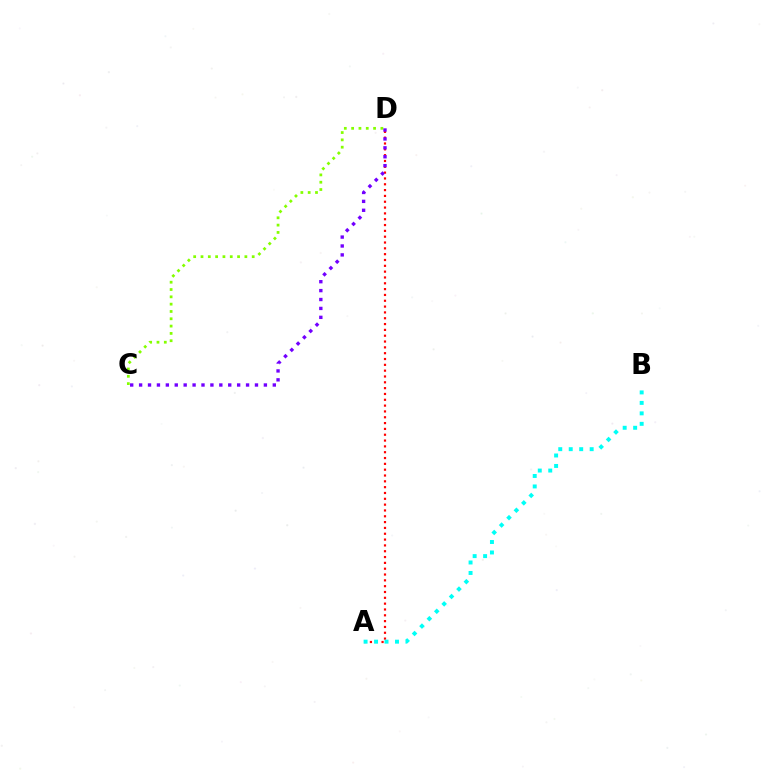{('A', 'D'): [{'color': '#ff0000', 'line_style': 'dotted', 'thickness': 1.58}], ('C', 'D'): [{'color': '#84ff00', 'line_style': 'dotted', 'thickness': 1.99}, {'color': '#7200ff', 'line_style': 'dotted', 'thickness': 2.42}], ('A', 'B'): [{'color': '#00fff6', 'line_style': 'dotted', 'thickness': 2.84}]}